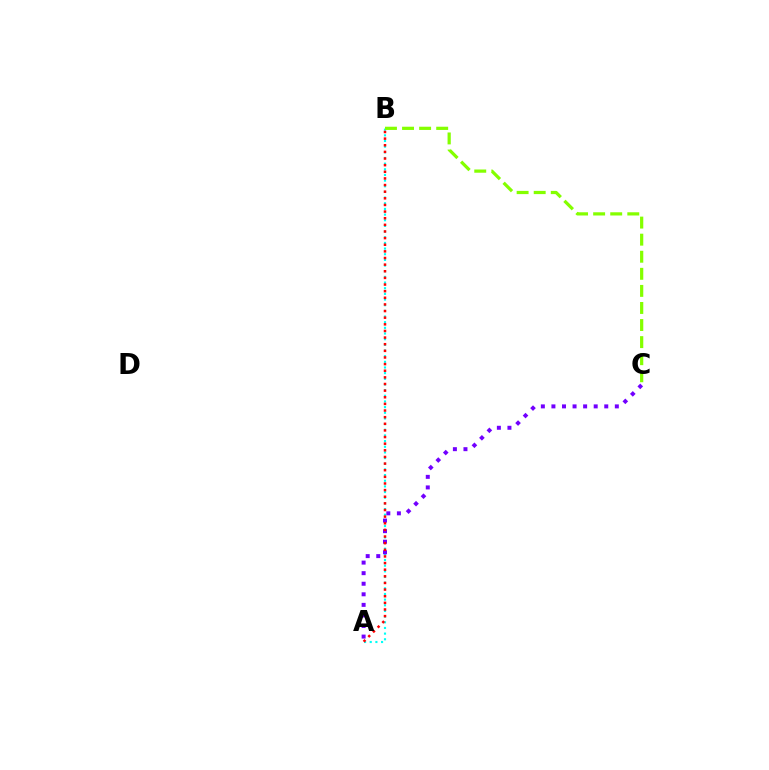{('A', 'B'): [{'color': '#00fff6', 'line_style': 'dotted', 'thickness': 1.54}, {'color': '#ff0000', 'line_style': 'dotted', 'thickness': 1.8}], ('B', 'C'): [{'color': '#84ff00', 'line_style': 'dashed', 'thickness': 2.32}], ('A', 'C'): [{'color': '#7200ff', 'line_style': 'dotted', 'thickness': 2.87}]}